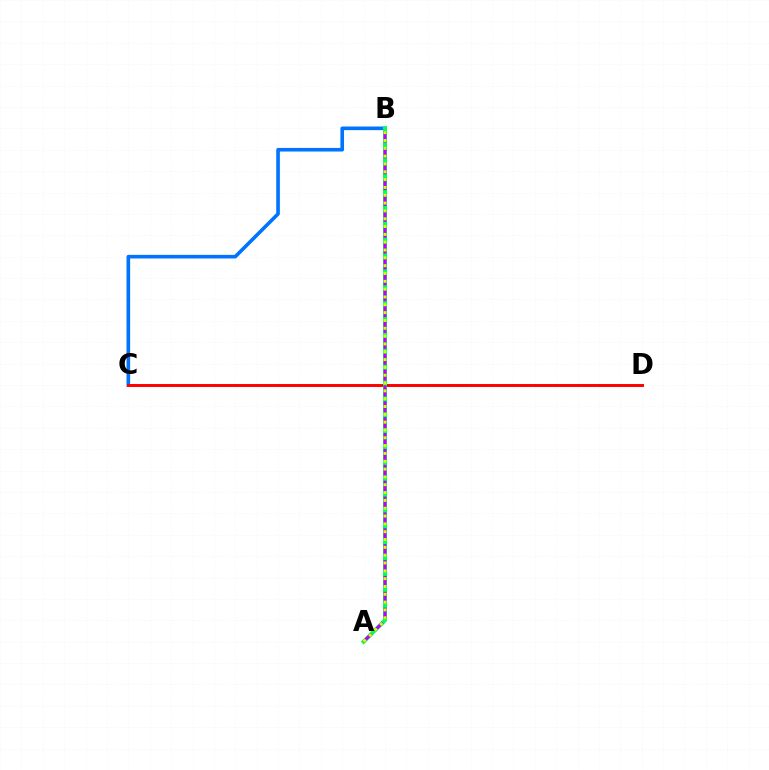{('B', 'C'): [{'color': '#0074ff', 'line_style': 'solid', 'thickness': 2.61}], ('C', 'D'): [{'color': '#ff0000', 'line_style': 'solid', 'thickness': 2.13}], ('A', 'B'): [{'color': '#00ff5c', 'line_style': 'solid', 'thickness': 2.89}, {'color': '#b900ff', 'line_style': 'dashed', 'thickness': 2.16}, {'color': '#d1ff00', 'line_style': 'dotted', 'thickness': 2.13}]}